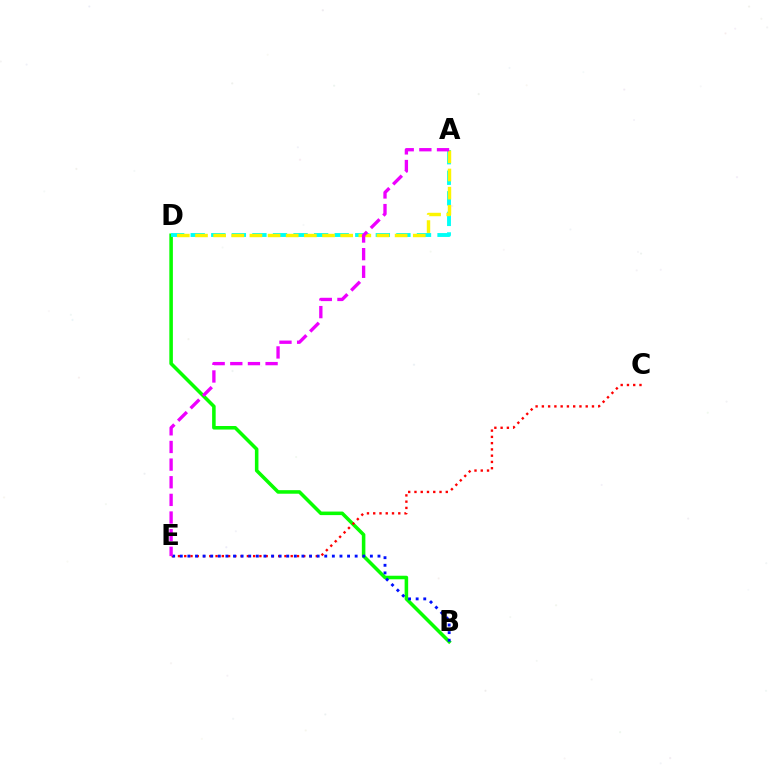{('B', 'D'): [{'color': '#08ff00', 'line_style': 'solid', 'thickness': 2.55}], ('C', 'E'): [{'color': '#ff0000', 'line_style': 'dotted', 'thickness': 1.7}], ('A', 'D'): [{'color': '#00fff6', 'line_style': 'dashed', 'thickness': 2.79}, {'color': '#fcf500', 'line_style': 'dashed', 'thickness': 2.47}], ('B', 'E'): [{'color': '#0010ff', 'line_style': 'dotted', 'thickness': 2.07}], ('A', 'E'): [{'color': '#ee00ff', 'line_style': 'dashed', 'thickness': 2.4}]}